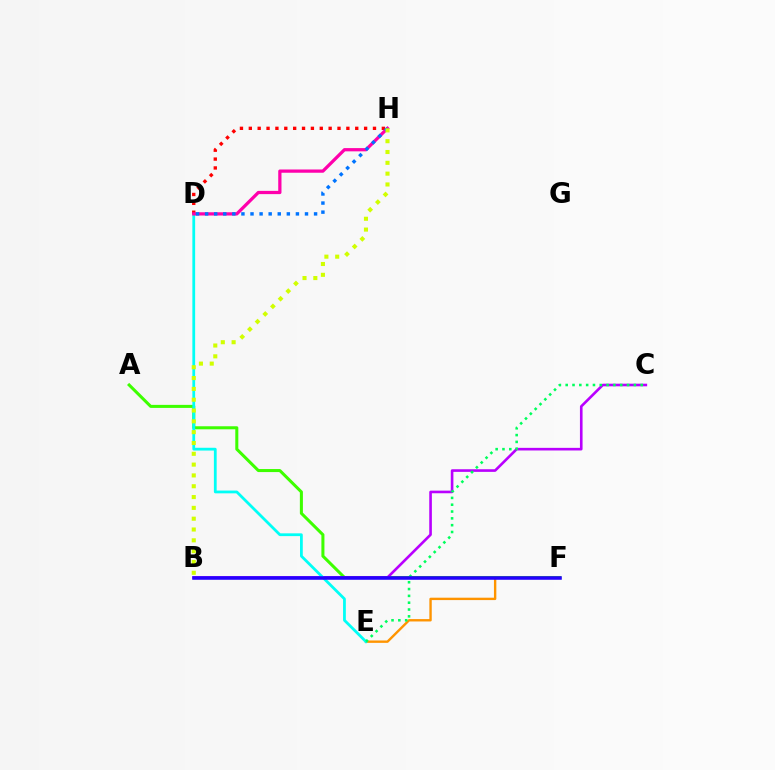{('E', 'F'): [{'color': '#ff9400', 'line_style': 'solid', 'thickness': 1.72}], ('A', 'F'): [{'color': '#3dff00', 'line_style': 'solid', 'thickness': 2.19}], ('B', 'C'): [{'color': '#b900ff', 'line_style': 'solid', 'thickness': 1.89}], ('D', 'E'): [{'color': '#00fff6', 'line_style': 'solid', 'thickness': 2.0}], ('C', 'E'): [{'color': '#00ff5c', 'line_style': 'dotted', 'thickness': 1.85}], ('D', 'H'): [{'color': '#ff0000', 'line_style': 'dotted', 'thickness': 2.41}, {'color': '#ff00ac', 'line_style': 'solid', 'thickness': 2.34}, {'color': '#0074ff', 'line_style': 'dotted', 'thickness': 2.47}], ('B', 'H'): [{'color': '#d1ff00', 'line_style': 'dotted', 'thickness': 2.94}], ('B', 'F'): [{'color': '#2500ff', 'line_style': 'solid', 'thickness': 2.56}]}